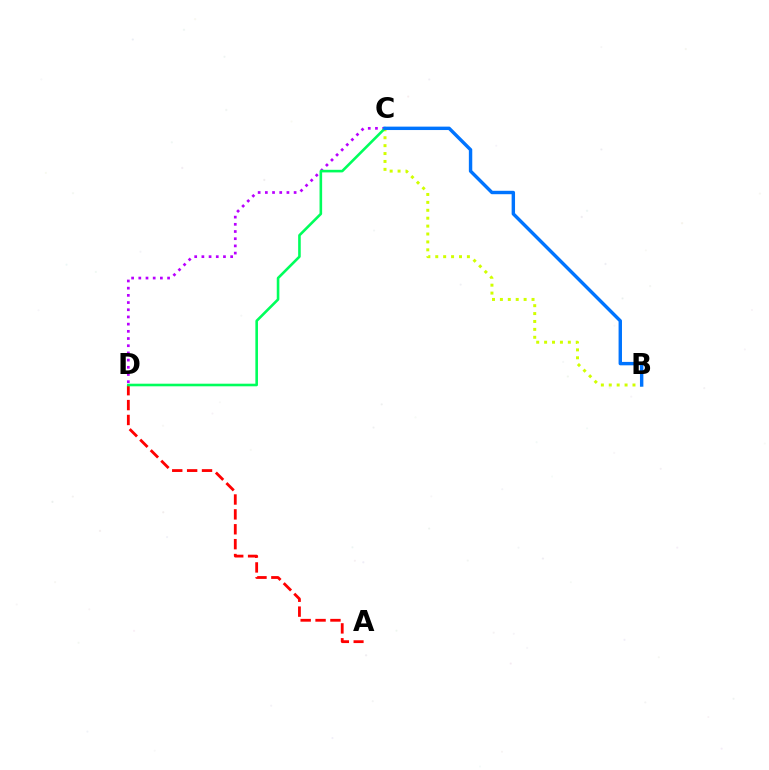{('C', 'D'): [{'color': '#b900ff', 'line_style': 'dotted', 'thickness': 1.95}, {'color': '#00ff5c', 'line_style': 'solid', 'thickness': 1.87}], ('B', 'C'): [{'color': '#d1ff00', 'line_style': 'dotted', 'thickness': 2.15}, {'color': '#0074ff', 'line_style': 'solid', 'thickness': 2.46}], ('A', 'D'): [{'color': '#ff0000', 'line_style': 'dashed', 'thickness': 2.02}]}